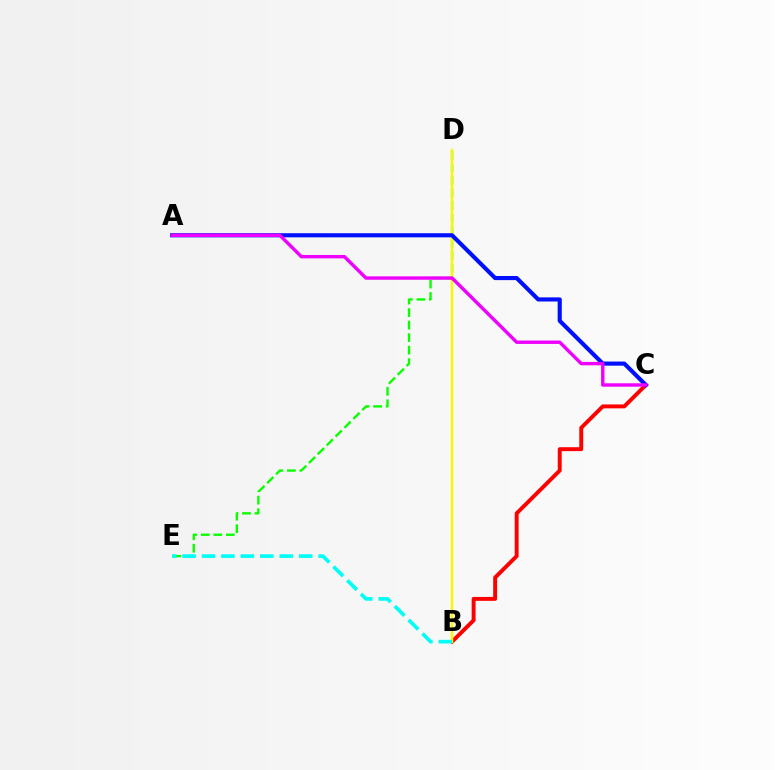{('B', 'C'): [{'color': '#ff0000', 'line_style': 'solid', 'thickness': 2.82}], ('D', 'E'): [{'color': '#08ff00', 'line_style': 'dashed', 'thickness': 1.7}], ('B', 'D'): [{'color': '#fcf500', 'line_style': 'solid', 'thickness': 1.76}], ('A', 'C'): [{'color': '#0010ff', 'line_style': 'solid', 'thickness': 2.97}, {'color': '#ee00ff', 'line_style': 'solid', 'thickness': 2.45}], ('B', 'E'): [{'color': '#00fff6', 'line_style': 'dashed', 'thickness': 2.64}]}